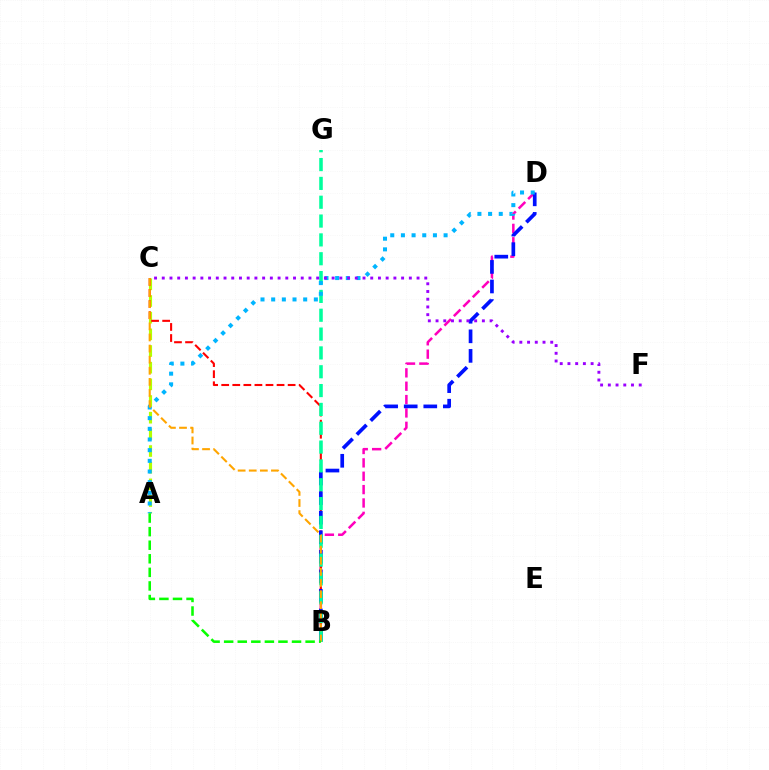{('B', 'D'): [{'color': '#ff00bd', 'line_style': 'dashed', 'thickness': 1.82}, {'color': '#0010ff', 'line_style': 'dashed', 'thickness': 2.66}], ('A', 'C'): [{'color': '#b3ff00', 'line_style': 'dashed', 'thickness': 2.26}], ('B', 'C'): [{'color': '#ff0000', 'line_style': 'dashed', 'thickness': 1.5}, {'color': '#ffa500', 'line_style': 'dashed', 'thickness': 1.51}], ('B', 'G'): [{'color': '#00ff9d', 'line_style': 'dashed', 'thickness': 2.56}], ('A', 'D'): [{'color': '#00b5ff', 'line_style': 'dotted', 'thickness': 2.9}], ('C', 'F'): [{'color': '#9b00ff', 'line_style': 'dotted', 'thickness': 2.1}], ('A', 'B'): [{'color': '#08ff00', 'line_style': 'dashed', 'thickness': 1.84}]}